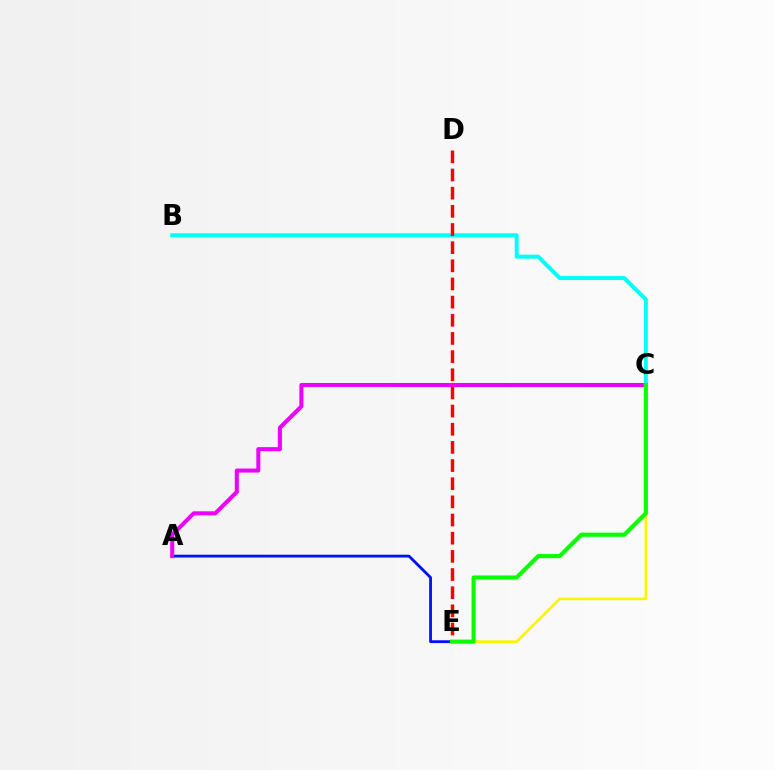{('A', 'E'): [{'color': '#0010ff', 'line_style': 'solid', 'thickness': 2.02}], ('A', 'C'): [{'color': '#ee00ff', 'line_style': 'solid', 'thickness': 2.92}], ('C', 'E'): [{'color': '#fcf500', 'line_style': 'solid', 'thickness': 1.9}, {'color': '#08ff00', 'line_style': 'solid', 'thickness': 2.98}], ('B', 'C'): [{'color': '#00fff6', 'line_style': 'solid', 'thickness': 2.85}], ('D', 'E'): [{'color': '#ff0000', 'line_style': 'dashed', 'thickness': 2.47}]}